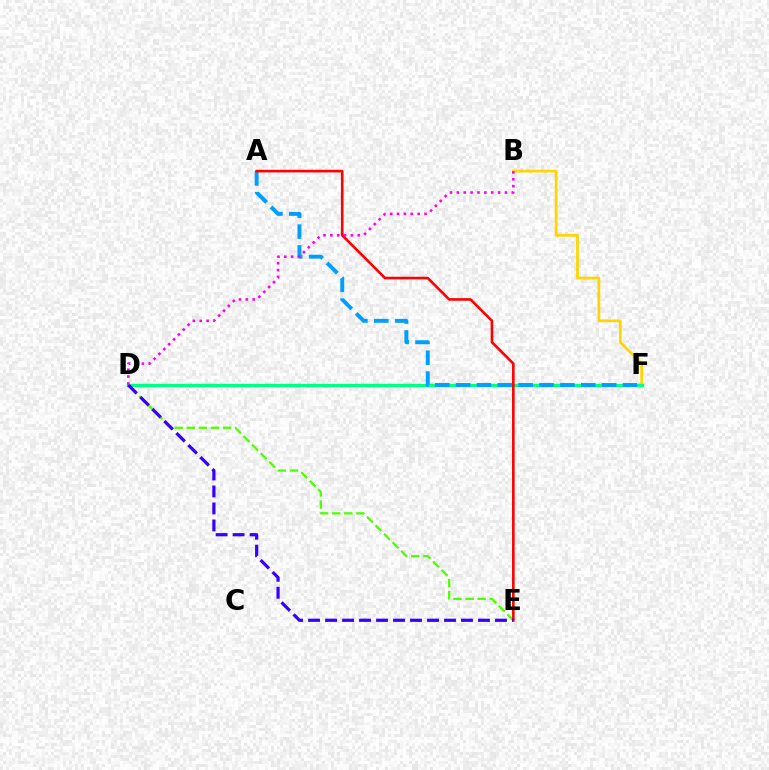{('B', 'F'): [{'color': '#ffd500', 'line_style': 'solid', 'thickness': 1.96}], ('D', 'E'): [{'color': '#4fff00', 'line_style': 'dashed', 'thickness': 1.64}, {'color': '#3700ff', 'line_style': 'dashed', 'thickness': 2.31}], ('D', 'F'): [{'color': '#00ff86', 'line_style': 'solid', 'thickness': 2.44}], ('A', 'F'): [{'color': '#009eff', 'line_style': 'dashed', 'thickness': 2.83}], ('A', 'E'): [{'color': '#ff0000', 'line_style': 'solid', 'thickness': 1.87}], ('B', 'D'): [{'color': '#ff00ed', 'line_style': 'dotted', 'thickness': 1.87}]}